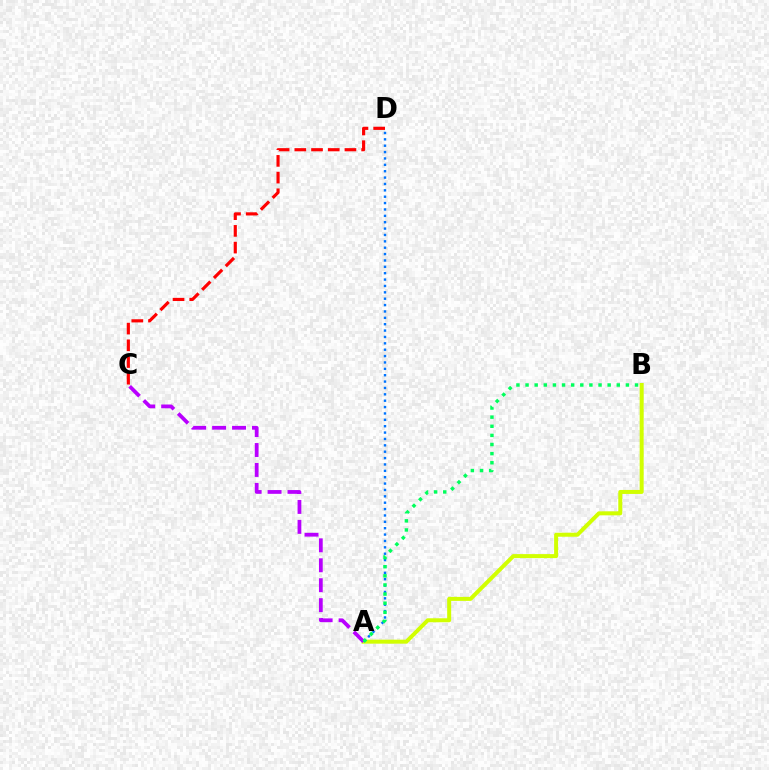{('A', 'B'): [{'color': '#d1ff00', 'line_style': 'solid', 'thickness': 2.88}, {'color': '#00ff5c', 'line_style': 'dotted', 'thickness': 2.48}], ('C', 'D'): [{'color': '#ff0000', 'line_style': 'dashed', 'thickness': 2.27}], ('A', 'C'): [{'color': '#b900ff', 'line_style': 'dashed', 'thickness': 2.71}], ('A', 'D'): [{'color': '#0074ff', 'line_style': 'dotted', 'thickness': 1.73}]}